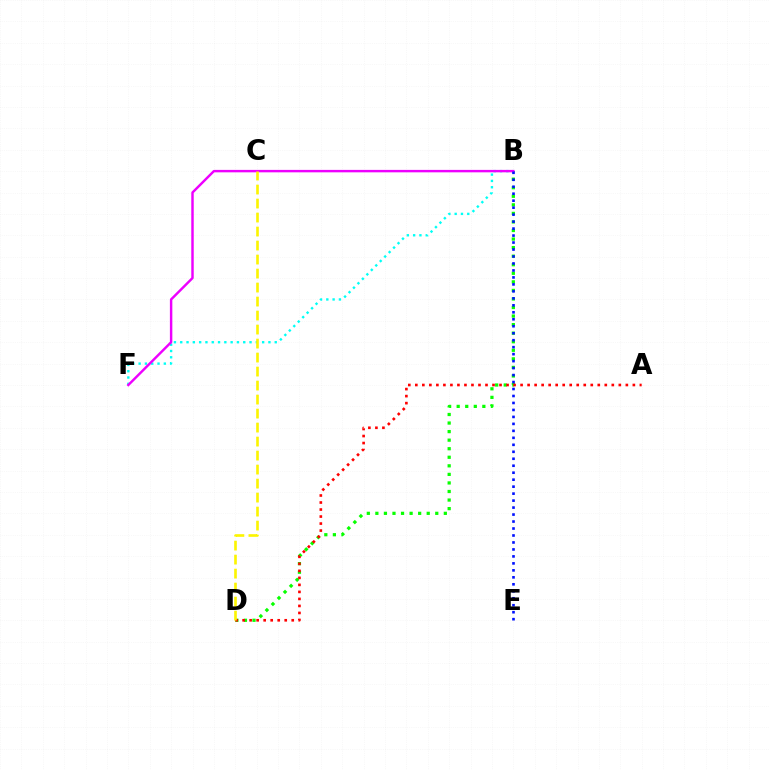{('B', 'D'): [{'color': '#08ff00', 'line_style': 'dotted', 'thickness': 2.32}], ('B', 'F'): [{'color': '#00fff6', 'line_style': 'dotted', 'thickness': 1.71}, {'color': '#ee00ff', 'line_style': 'solid', 'thickness': 1.76}], ('A', 'D'): [{'color': '#ff0000', 'line_style': 'dotted', 'thickness': 1.91}], ('C', 'D'): [{'color': '#fcf500', 'line_style': 'dashed', 'thickness': 1.9}], ('B', 'E'): [{'color': '#0010ff', 'line_style': 'dotted', 'thickness': 1.9}]}